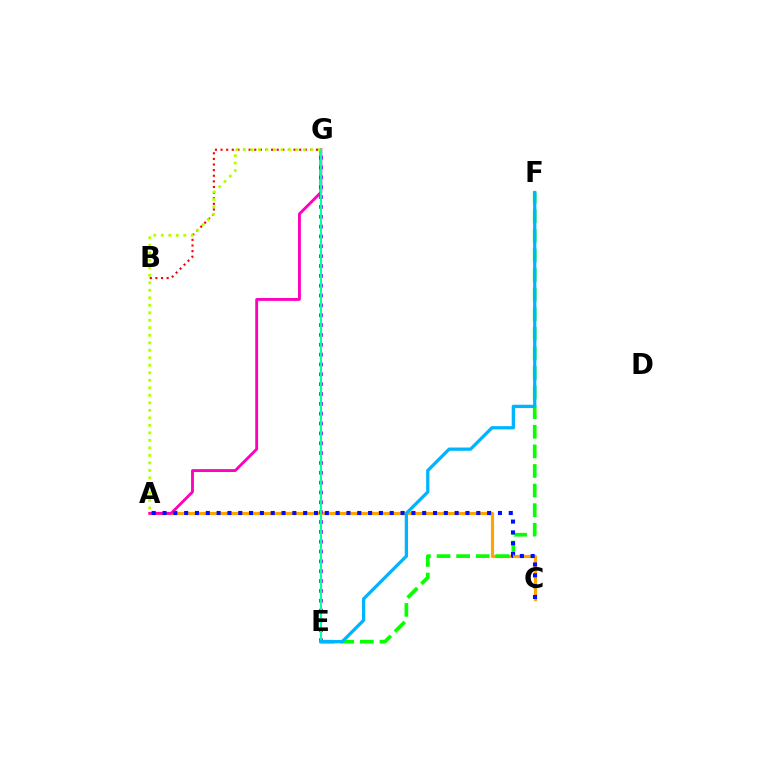{('A', 'C'): [{'color': '#ffa500', 'line_style': 'solid', 'thickness': 2.27}, {'color': '#0010ff', 'line_style': 'dotted', 'thickness': 2.94}], ('A', 'G'): [{'color': '#ff00bd', 'line_style': 'solid', 'thickness': 2.05}, {'color': '#b3ff00', 'line_style': 'dotted', 'thickness': 2.04}], ('B', 'G'): [{'color': '#ff0000', 'line_style': 'dotted', 'thickness': 1.53}], ('E', 'F'): [{'color': '#08ff00', 'line_style': 'dashed', 'thickness': 2.66}, {'color': '#00b5ff', 'line_style': 'solid', 'thickness': 2.37}], ('E', 'G'): [{'color': '#9b00ff', 'line_style': 'dotted', 'thickness': 2.68}, {'color': '#00ff9d', 'line_style': 'solid', 'thickness': 1.54}]}